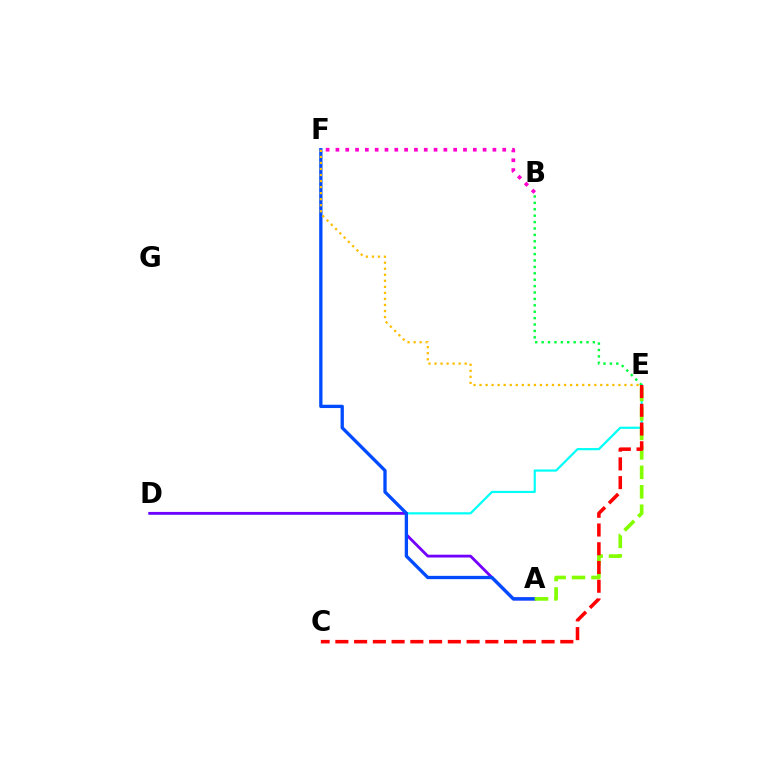{('D', 'E'): [{'color': '#00fff6', 'line_style': 'solid', 'thickness': 1.57}], ('A', 'D'): [{'color': '#7200ff', 'line_style': 'solid', 'thickness': 2.03}], ('B', 'F'): [{'color': '#ff00cf', 'line_style': 'dotted', 'thickness': 2.67}], ('A', 'F'): [{'color': '#004bff', 'line_style': 'solid', 'thickness': 2.38}], ('B', 'E'): [{'color': '#00ff39', 'line_style': 'dotted', 'thickness': 1.74}], ('A', 'E'): [{'color': '#84ff00', 'line_style': 'dashed', 'thickness': 2.65}], ('C', 'E'): [{'color': '#ff0000', 'line_style': 'dashed', 'thickness': 2.55}], ('E', 'F'): [{'color': '#ffbd00', 'line_style': 'dotted', 'thickness': 1.64}]}